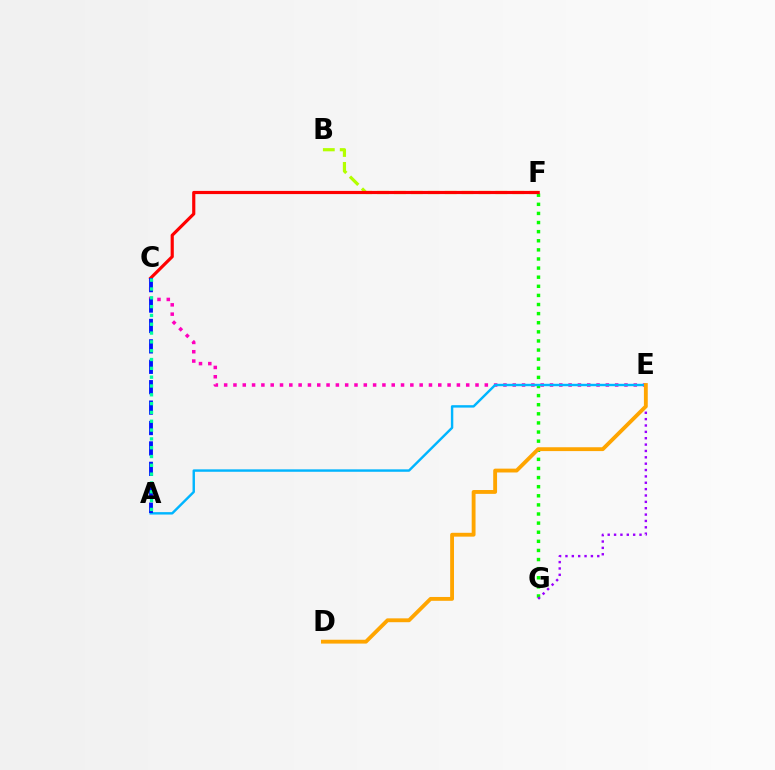{('B', 'F'): [{'color': '#b3ff00', 'line_style': 'dashed', 'thickness': 2.3}], ('F', 'G'): [{'color': '#08ff00', 'line_style': 'dotted', 'thickness': 2.47}], ('C', 'F'): [{'color': '#ff0000', 'line_style': 'solid', 'thickness': 2.28}], ('C', 'E'): [{'color': '#ff00bd', 'line_style': 'dotted', 'thickness': 2.53}], ('A', 'E'): [{'color': '#00b5ff', 'line_style': 'solid', 'thickness': 1.75}], ('A', 'C'): [{'color': '#0010ff', 'line_style': 'dashed', 'thickness': 2.77}, {'color': '#00ff9d', 'line_style': 'dotted', 'thickness': 2.4}], ('E', 'G'): [{'color': '#9b00ff', 'line_style': 'dotted', 'thickness': 1.73}], ('D', 'E'): [{'color': '#ffa500', 'line_style': 'solid', 'thickness': 2.77}]}